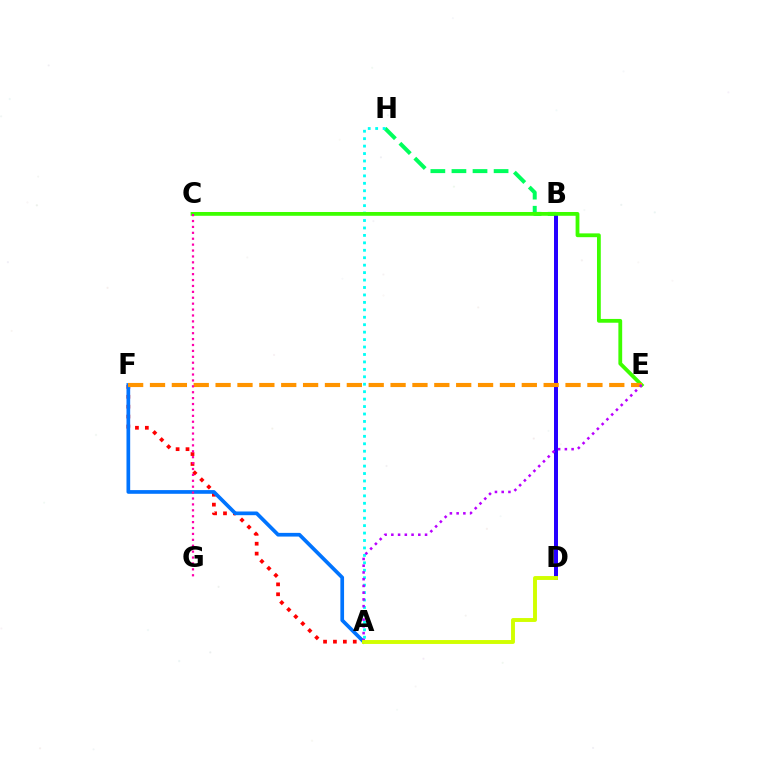{('B', 'H'): [{'color': '#00ff5c', 'line_style': 'dashed', 'thickness': 2.86}], ('A', 'H'): [{'color': '#00fff6', 'line_style': 'dotted', 'thickness': 2.02}], ('B', 'D'): [{'color': '#2500ff', 'line_style': 'solid', 'thickness': 2.87}], ('C', 'E'): [{'color': '#3dff00', 'line_style': 'solid', 'thickness': 2.73}], ('A', 'F'): [{'color': '#ff0000', 'line_style': 'dotted', 'thickness': 2.69}, {'color': '#0074ff', 'line_style': 'solid', 'thickness': 2.66}], ('E', 'F'): [{'color': '#ff9400', 'line_style': 'dashed', 'thickness': 2.97}], ('A', 'E'): [{'color': '#b900ff', 'line_style': 'dotted', 'thickness': 1.83}], ('C', 'G'): [{'color': '#ff00ac', 'line_style': 'dotted', 'thickness': 1.6}], ('A', 'D'): [{'color': '#d1ff00', 'line_style': 'solid', 'thickness': 2.81}]}